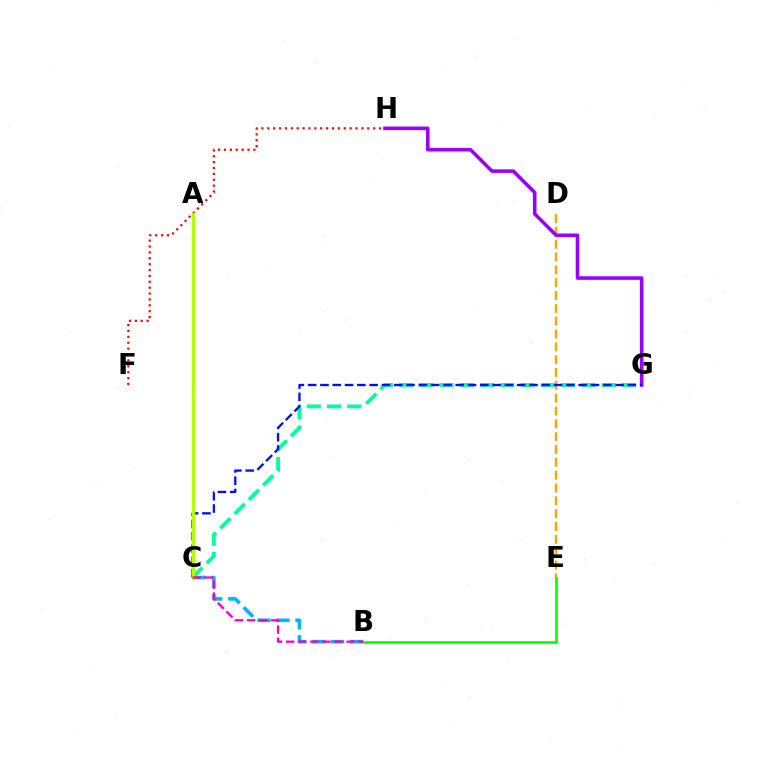{('B', 'C'): [{'color': '#00b5ff', 'line_style': 'dashed', 'thickness': 2.58}, {'color': '#ff00bd', 'line_style': 'dashed', 'thickness': 1.64}], ('C', 'G'): [{'color': '#00ff9d', 'line_style': 'dashed', 'thickness': 2.75}, {'color': '#0010ff', 'line_style': 'dashed', 'thickness': 1.67}], ('D', 'E'): [{'color': '#ffa500', 'line_style': 'dashed', 'thickness': 1.74}], ('F', 'H'): [{'color': '#ff0000', 'line_style': 'dotted', 'thickness': 1.6}], ('G', 'H'): [{'color': '#9b00ff', 'line_style': 'solid', 'thickness': 2.58}], ('A', 'C'): [{'color': '#b3ff00', 'line_style': 'solid', 'thickness': 2.52}], ('B', 'E'): [{'color': '#08ff00', 'line_style': 'solid', 'thickness': 1.92}]}